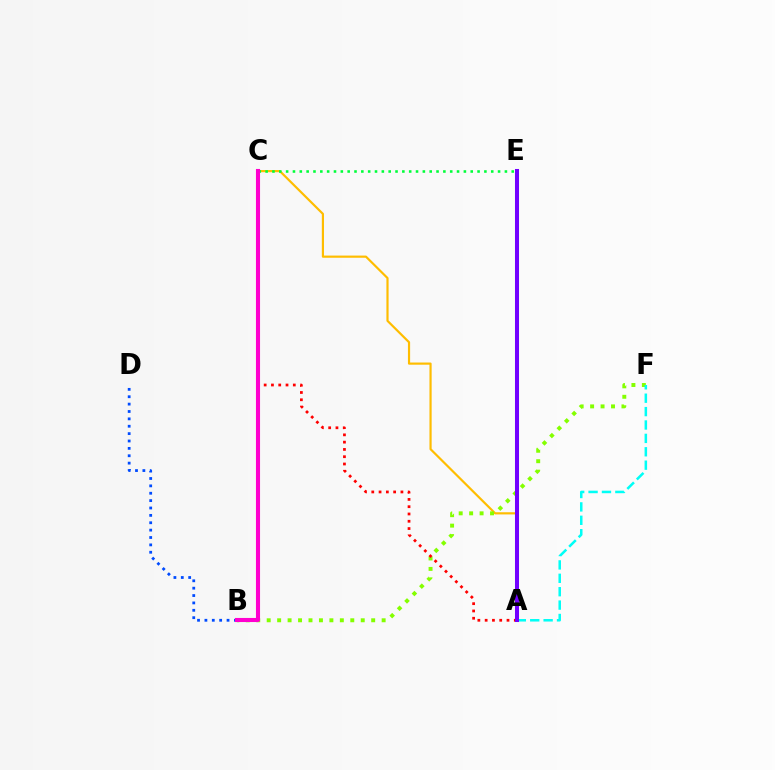{('A', 'C'): [{'color': '#ffbd00', 'line_style': 'solid', 'thickness': 1.57}, {'color': '#ff0000', 'line_style': 'dotted', 'thickness': 1.98}], ('C', 'E'): [{'color': '#00ff39', 'line_style': 'dotted', 'thickness': 1.86}], ('B', 'F'): [{'color': '#84ff00', 'line_style': 'dotted', 'thickness': 2.84}], ('A', 'F'): [{'color': '#00fff6', 'line_style': 'dashed', 'thickness': 1.82}], ('B', 'D'): [{'color': '#004bff', 'line_style': 'dotted', 'thickness': 2.0}], ('A', 'E'): [{'color': '#7200ff', 'line_style': 'solid', 'thickness': 2.9}], ('B', 'C'): [{'color': '#ff00cf', 'line_style': 'solid', 'thickness': 2.95}]}